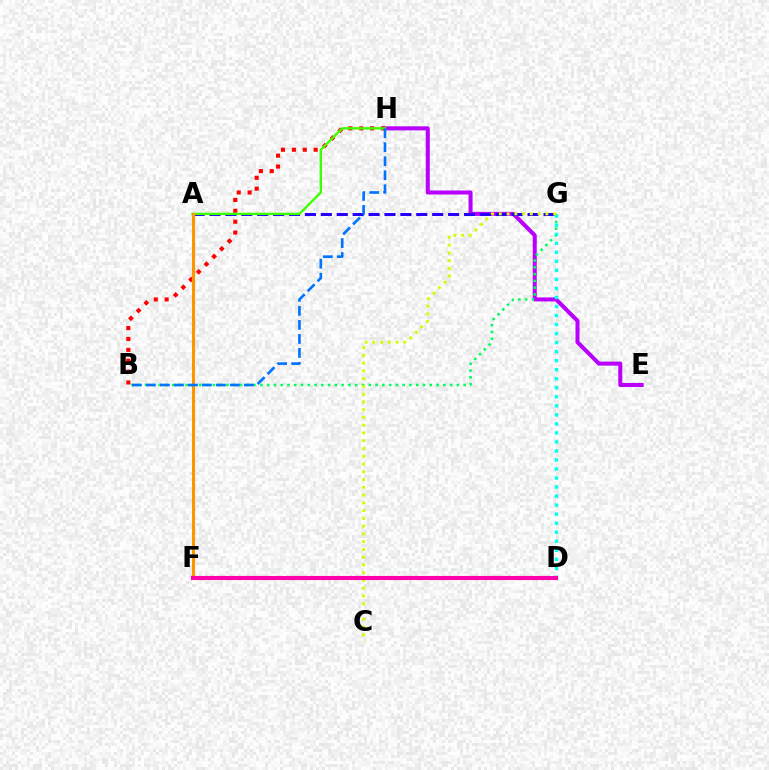{('E', 'H'): [{'color': '#b900ff', 'line_style': 'solid', 'thickness': 2.9}], ('A', 'G'): [{'color': '#2500ff', 'line_style': 'dashed', 'thickness': 2.16}], ('B', 'G'): [{'color': '#00ff5c', 'line_style': 'dotted', 'thickness': 1.84}], ('D', 'G'): [{'color': '#00fff6', 'line_style': 'dotted', 'thickness': 2.45}], ('B', 'H'): [{'color': '#ff0000', 'line_style': 'dotted', 'thickness': 2.96}, {'color': '#0074ff', 'line_style': 'dashed', 'thickness': 1.9}], ('A', 'H'): [{'color': '#3dff00', 'line_style': 'solid', 'thickness': 1.72}], ('A', 'F'): [{'color': '#ff9400', 'line_style': 'solid', 'thickness': 2.21}], ('C', 'G'): [{'color': '#d1ff00', 'line_style': 'dotted', 'thickness': 2.11}], ('D', 'F'): [{'color': '#ff00ac', 'line_style': 'solid', 'thickness': 2.95}]}